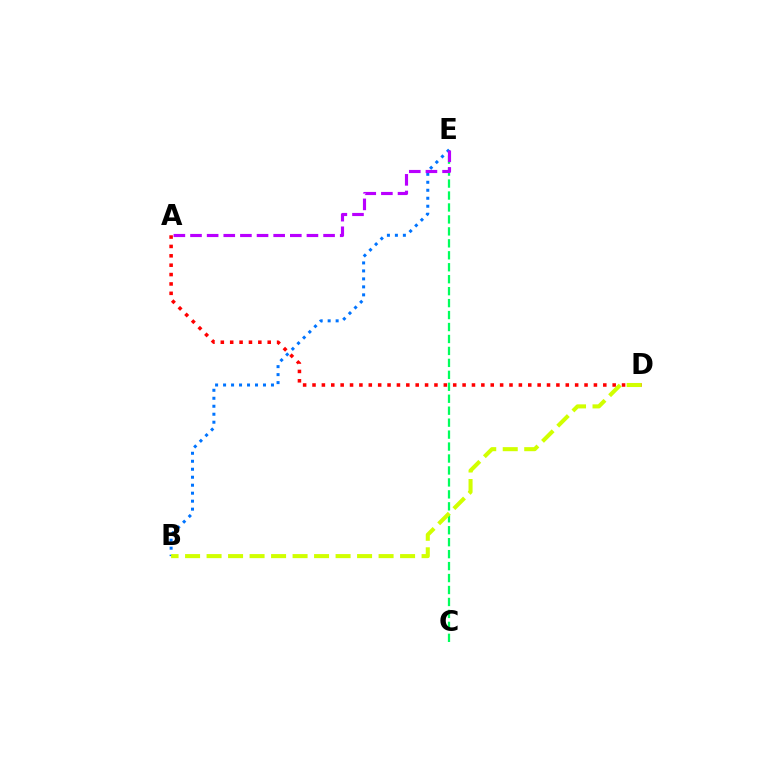{('C', 'E'): [{'color': '#00ff5c', 'line_style': 'dashed', 'thickness': 1.62}], ('B', 'E'): [{'color': '#0074ff', 'line_style': 'dotted', 'thickness': 2.17}], ('A', 'E'): [{'color': '#b900ff', 'line_style': 'dashed', 'thickness': 2.26}], ('A', 'D'): [{'color': '#ff0000', 'line_style': 'dotted', 'thickness': 2.55}], ('B', 'D'): [{'color': '#d1ff00', 'line_style': 'dashed', 'thickness': 2.92}]}